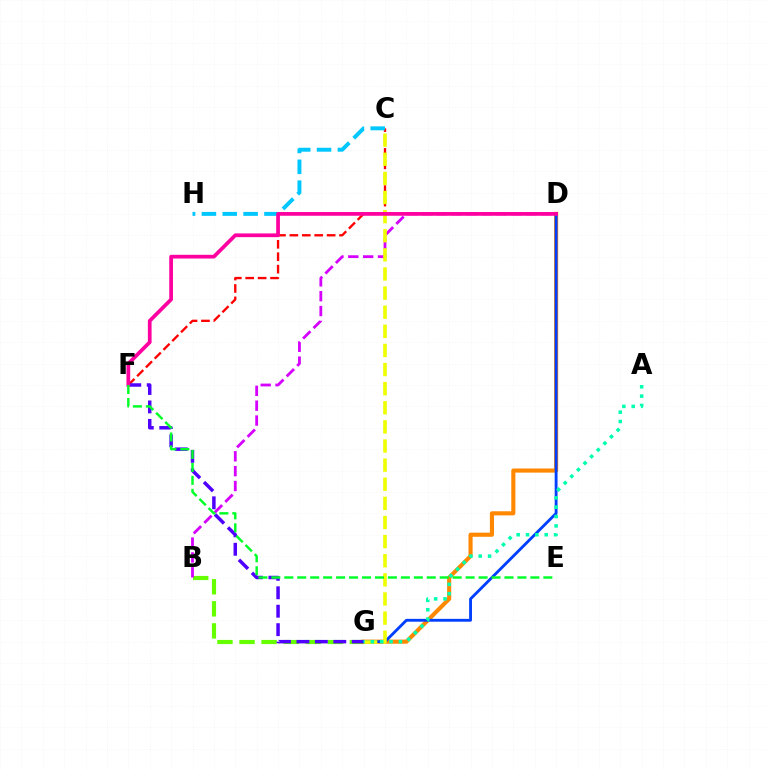{('B', 'G'): [{'color': '#66ff00', 'line_style': 'dashed', 'thickness': 3.0}], ('D', 'G'): [{'color': '#ff8800', 'line_style': 'solid', 'thickness': 2.97}, {'color': '#003fff', 'line_style': 'solid', 'thickness': 2.05}], ('C', 'F'): [{'color': '#ff0000', 'line_style': 'dashed', 'thickness': 1.69}], ('C', 'H'): [{'color': '#00c7ff', 'line_style': 'dashed', 'thickness': 2.83}], ('B', 'D'): [{'color': '#d600ff', 'line_style': 'dashed', 'thickness': 2.02}], ('F', 'G'): [{'color': '#4f00ff', 'line_style': 'dashed', 'thickness': 2.51}], ('C', 'G'): [{'color': '#eeff00', 'line_style': 'dashed', 'thickness': 2.6}], ('D', 'F'): [{'color': '#ff00a0', 'line_style': 'solid', 'thickness': 2.69}], ('E', 'F'): [{'color': '#00ff27', 'line_style': 'dashed', 'thickness': 1.76}], ('A', 'G'): [{'color': '#00ffaf', 'line_style': 'dotted', 'thickness': 2.54}]}